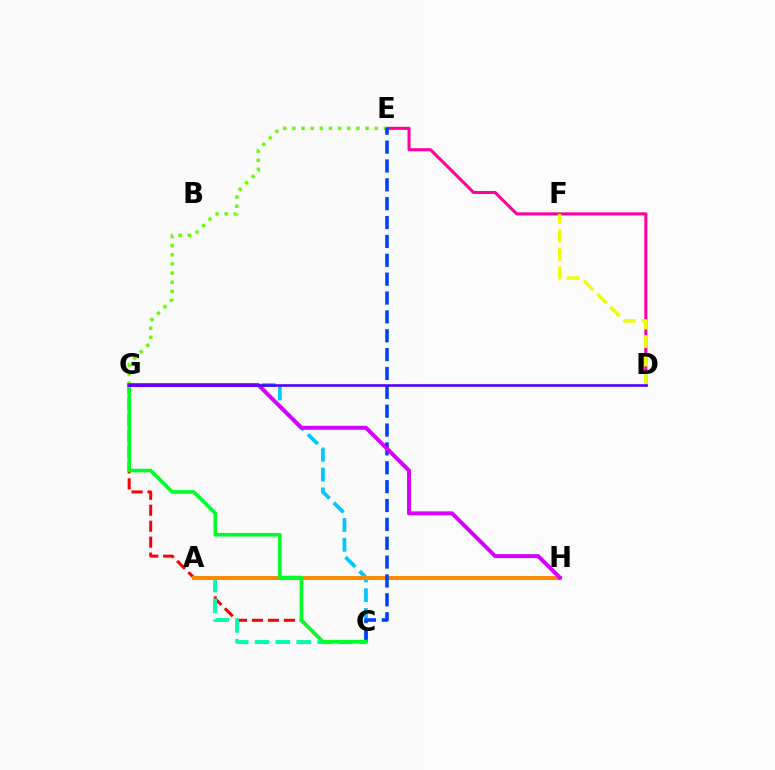{('C', 'G'): [{'color': '#ff0000', 'line_style': 'dashed', 'thickness': 2.17}, {'color': '#00c7ff', 'line_style': 'dashed', 'thickness': 2.69}, {'color': '#00ff27', 'line_style': 'solid', 'thickness': 2.59}], ('A', 'C'): [{'color': '#00ffaf', 'line_style': 'dashed', 'thickness': 2.83}], ('E', 'G'): [{'color': '#66ff00', 'line_style': 'dotted', 'thickness': 2.49}], ('D', 'E'): [{'color': '#ff00a0', 'line_style': 'solid', 'thickness': 2.21}], ('A', 'H'): [{'color': '#ff8800', 'line_style': 'solid', 'thickness': 2.83}], ('D', 'F'): [{'color': '#eeff00', 'line_style': 'dashed', 'thickness': 2.51}], ('C', 'E'): [{'color': '#003fff', 'line_style': 'dashed', 'thickness': 2.56}], ('G', 'H'): [{'color': '#d600ff', 'line_style': 'solid', 'thickness': 2.85}], ('D', 'G'): [{'color': '#4f00ff', 'line_style': 'solid', 'thickness': 1.88}]}